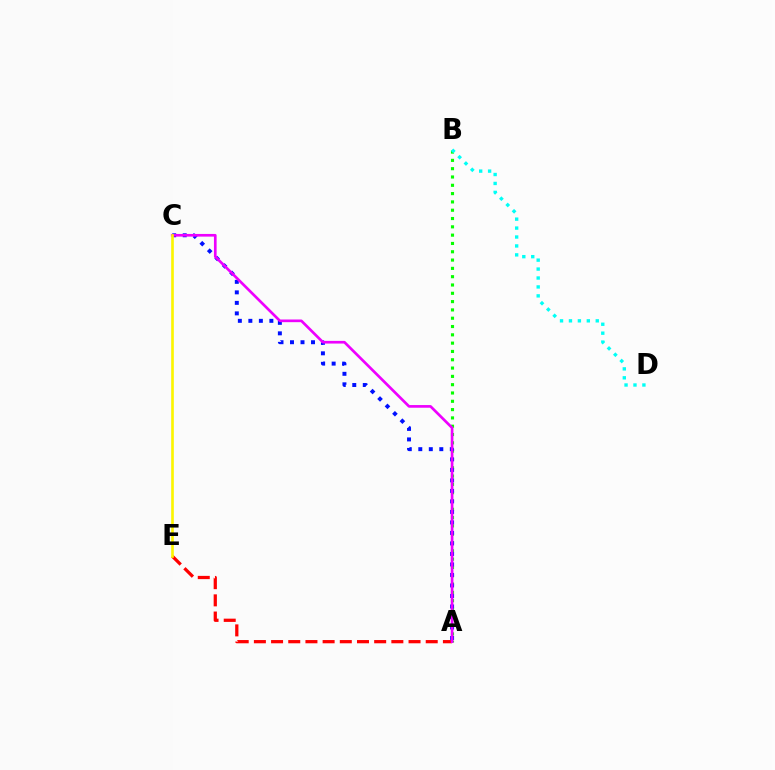{('A', 'B'): [{'color': '#08ff00', 'line_style': 'dotted', 'thickness': 2.26}], ('A', 'C'): [{'color': '#0010ff', 'line_style': 'dotted', 'thickness': 2.85}, {'color': '#ee00ff', 'line_style': 'solid', 'thickness': 1.92}], ('B', 'D'): [{'color': '#00fff6', 'line_style': 'dotted', 'thickness': 2.43}], ('A', 'E'): [{'color': '#ff0000', 'line_style': 'dashed', 'thickness': 2.33}], ('C', 'E'): [{'color': '#fcf500', 'line_style': 'solid', 'thickness': 1.9}]}